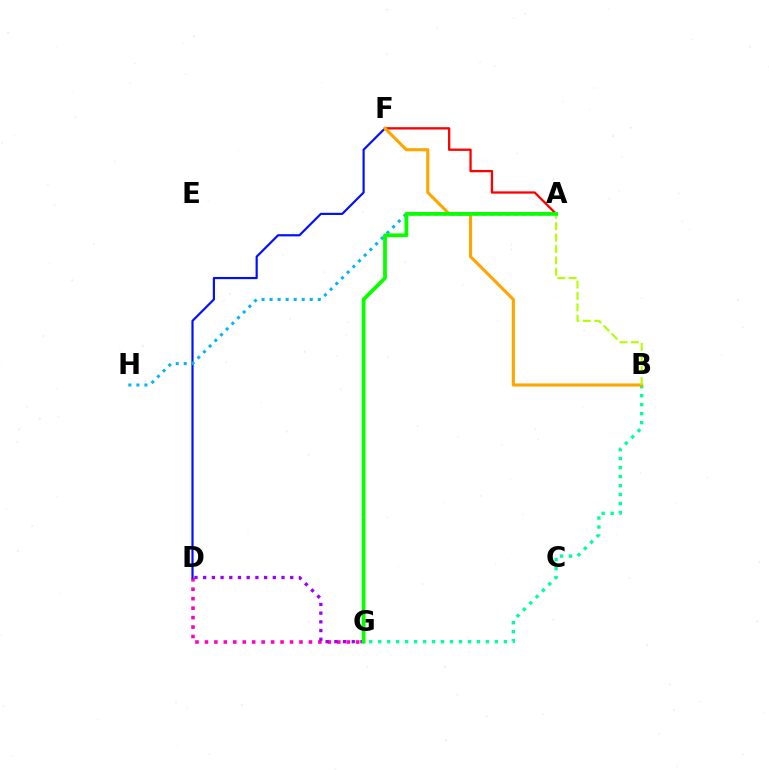{('D', 'G'): [{'color': '#ff00bd', 'line_style': 'dotted', 'thickness': 2.57}, {'color': '#9b00ff', 'line_style': 'dotted', 'thickness': 2.37}], ('D', 'F'): [{'color': '#0010ff', 'line_style': 'solid', 'thickness': 1.57}], ('A', 'F'): [{'color': '#ff0000', 'line_style': 'solid', 'thickness': 1.65}], ('B', 'G'): [{'color': '#00ff9d', 'line_style': 'dotted', 'thickness': 2.44}], ('B', 'F'): [{'color': '#ffa500', 'line_style': 'solid', 'thickness': 2.24}], ('A', 'H'): [{'color': '#00b5ff', 'line_style': 'dotted', 'thickness': 2.18}], ('A', 'B'): [{'color': '#b3ff00', 'line_style': 'dashed', 'thickness': 1.55}], ('A', 'G'): [{'color': '#08ff00', 'line_style': 'solid', 'thickness': 2.73}]}